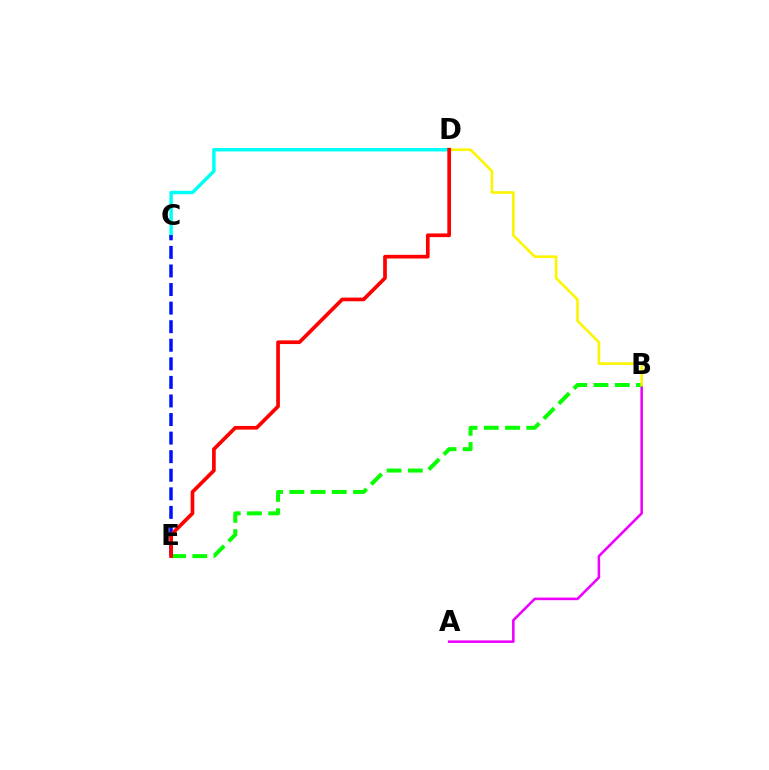{('A', 'B'): [{'color': '#ee00ff', 'line_style': 'solid', 'thickness': 1.85}], ('B', 'E'): [{'color': '#08ff00', 'line_style': 'dashed', 'thickness': 2.89}], ('B', 'D'): [{'color': '#fcf500', 'line_style': 'solid', 'thickness': 1.88}], ('C', 'D'): [{'color': '#00fff6', 'line_style': 'solid', 'thickness': 2.48}], ('C', 'E'): [{'color': '#0010ff', 'line_style': 'dashed', 'thickness': 2.52}], ('D', 'E'): [{'color': '#ff0000', 'line_style': 'solid', 'thickness': 2.65}]}